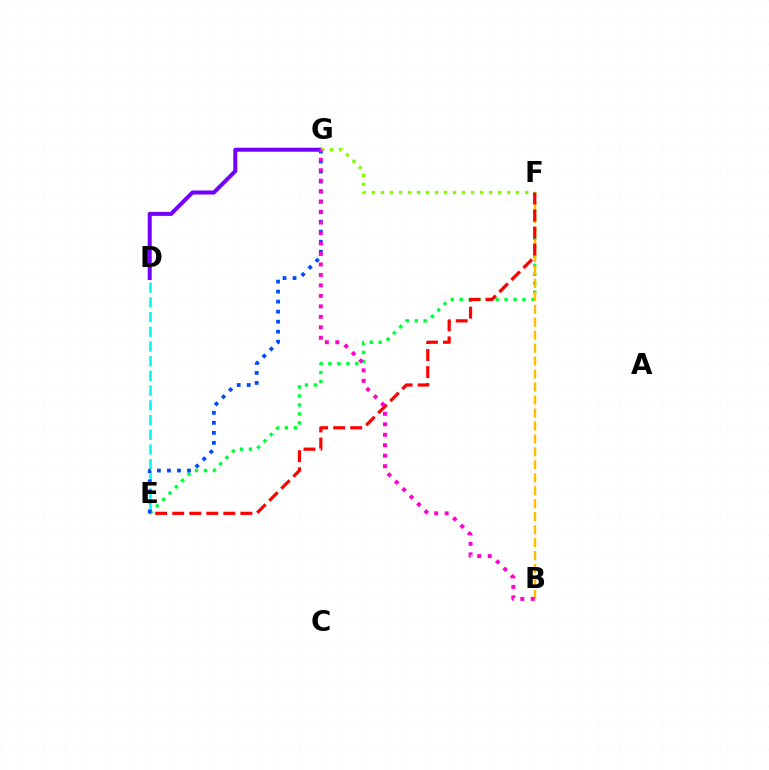{('E', 'F'): [{'color': '#00ff39', 'line_style': 'dotted', 'thickness': 2.44}, {'color': '#ff0000', 'line_style': 'dashed', 'thickness': 2.31}], ('D', 'E'): [{'color': '#00fff6', 'line_style': 'dashed', 'thickness': 2.0}], ('E', 'G'): [{'color': '#004bff', 'line_style': 'dotted', 'thickness': 2.72}], ('D', 'G'): [{'color': '#7200ff', 'line_style': 'solid', 'thickness': 2.88}], ('B', 'F'): [{'color': '#ffbd00', 'line_style': 'dashed', 'thickness': 1.76}], ('F', 'G'): [{'color': '#84ff00', 'line_style': 'dotted', 'thickness': 2.45}], ('B', 'G'): [{'color': '#ff00cf', 'line_style': 'dotted', 'thickness': 2.84}]}